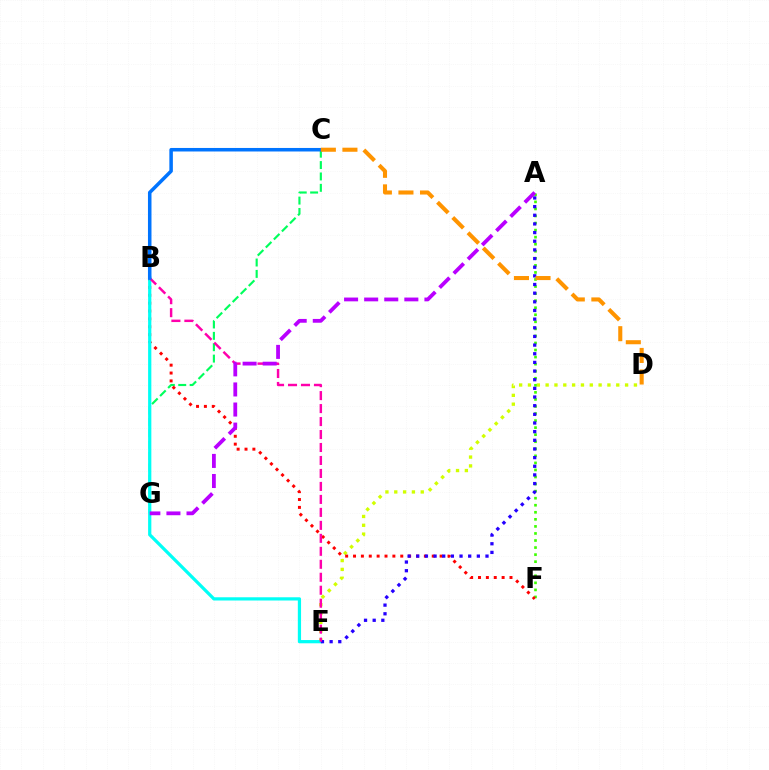{('D', 'E'): [{'color': '#d1ff00', 'line_style': 'dotted', 'thickness': 2.4}], ('A', 'F'): [{'color': '#3dff00', 'line_style': 'dotted', 'thickness': 1.92}], ('C', 'G'): [{'color': '#00ff5c', 'line_style': 'dashed', 'thickness': 1.55}], ('B', 'F'): [{'color': '#ff0000', 'line_style': 'dotted', 'thickness': 2.14}], ('B', 'E'): [{'color': '#00fff6', 'line_style': 'solid', 'thickness': 2.33}, {'color': '#ff00ac', 'line_style': 'dashed', 'thickness': 1.76}], ('A', 'E'): [{'color': '#2500ff', 'line_style': 'dotted', 'thickness': 2.35}], ('B', 'C'): [{'color': '#0074ff', 'line_style': 'solid', 'thickness': 2.54}], ('C', 'D'): [{'color': '#ff9400', 'line_style': 'dashed', 'thickness': 2.93}], ('A', 'G'): [{'color': '#b900ff', 'line_style': 'dashed', 'thickness': 2.73}]}